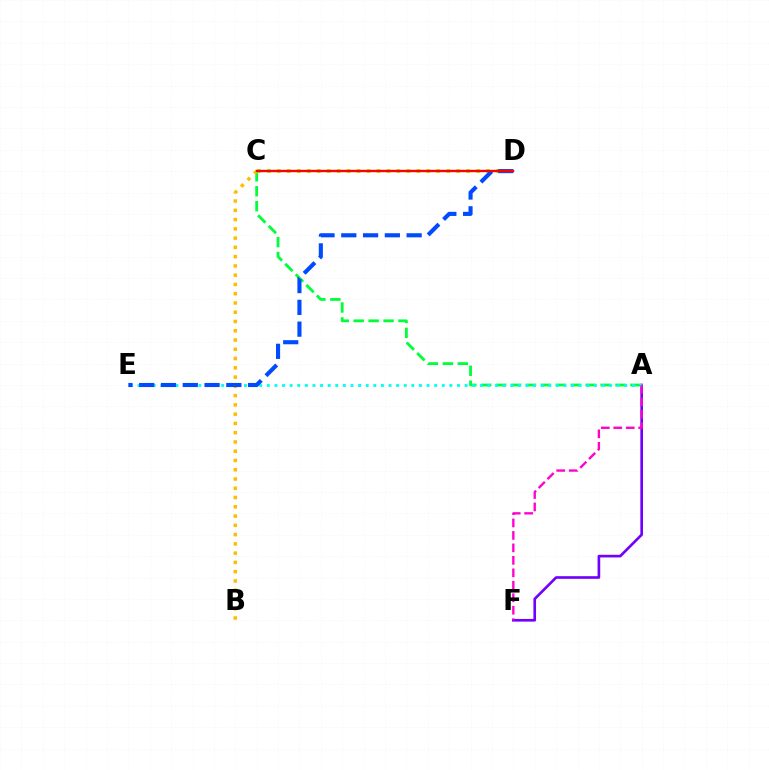{('A', 'C'): [{'color': '#00ff39', 'line_style': 'dashed', 'thickness': 2.03}], ('B', 'C'): [{'color': '#ffbd00', 'line_style': 'dotted', 'thickness': 2.52}], ('A', 'F'): [{'color': '#7200ff', 'line_style': 'solid', 'thickness': 1.91}, {'color': '#ff00cf', 'line_style': 'dashed', 'thickness': 1.69}], ('C', 'D'): [{'color': '#84ff00', 'line_style': 'dotted', 'thickness': 2.71}, {'color': '#ff0000', 'line_style': 'solid', 'thickness': 1.73}], ('A', 'E'): [{'color': '#00fff6', 'line_style': 'dotted', 'thickness': 2.07}], ('D', 'E'): [{'color': '#004bff', 'line_style': 'dashed', 'thickness': 2.96}]}